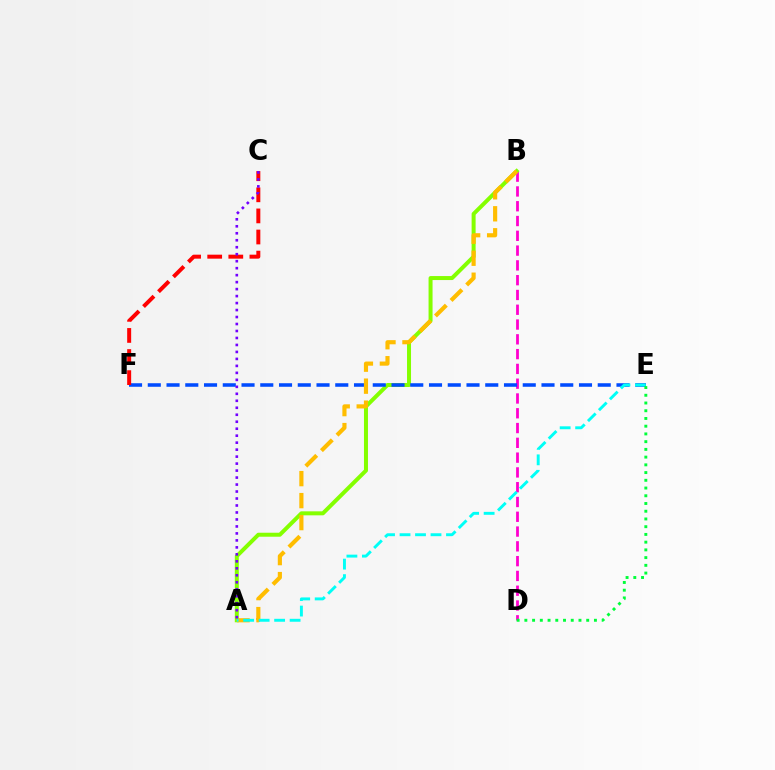{('B', 'D'): [{'color': '#ff00cf', 'line_style': 'dashed', 'thickness': 2.01}], ('A', 'B'): [{'color': '#84ff00', 'line_style': 'solid', 'thickness': 2.88}, {'color': '#ffbd00', 'line_style': 'dashed', 'thickness': 2.99}], ('E', 'F'): [{'color': '#004bff', 'line_style': 'dashed', 'thickness': 2.55}], ('A', 'E'): [{'color': '#00fff6', 'line_style': 'dashed', 'thickness': 2.1}], ('C', 'F'): [{'color': '#ff0000', 'line_style': 'dashed', 'thickness': 2.87}], ('D', 'E'): [{'color': '#00ff39', 'line_style': 'dotted', 'thickness': 2.1}], ('A', 'C'): [{'color': '#7200ff', 'line_style': 'dotted', 'thickness': 1.9}]}